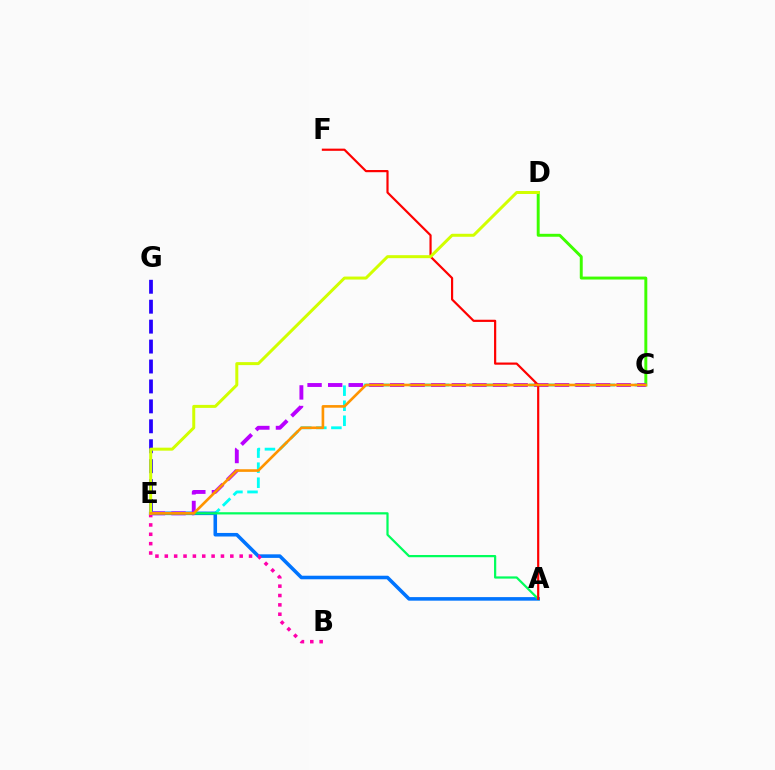{('E', 'G'): [{'color': '#2500ff', 'line_style': 'dashed', 'thickness': 2.71}], ('C', 'E'): [{'color': '#00fff6', 'line_style': 'dashed', 'thickness': 2.05}, {'color': '#b900ff', 'line_style': 'dashed', 'thickness': 2.8}, {'color': '#ff9400', 'line_style': 'solid', 'thickness': 1.9}], ('A', 'E'): [{'color': '#0074ff', 'line_style': 'solid', 'thickness': 2.56}, {'color': '#00ff5c', 'line_style': 'solid', 'thickness': 1.6}], ('B', 'E'): [{'color': '#ff00ac', 'line_style': 'dotted', 'thickness': 2.54}], ('C', 'D'): [{'color': '#3dff00', 'line_style': 'solid', 'thickness': 2.11}], ('A', 'F'): [{'color': '#ff0000', 'line_style': 'solid', 'thickness': 1.58}], ('D', 'E'): [{'color': '#d1ff00', 'line_style': 'solid', 'thickness': 2.15}]}